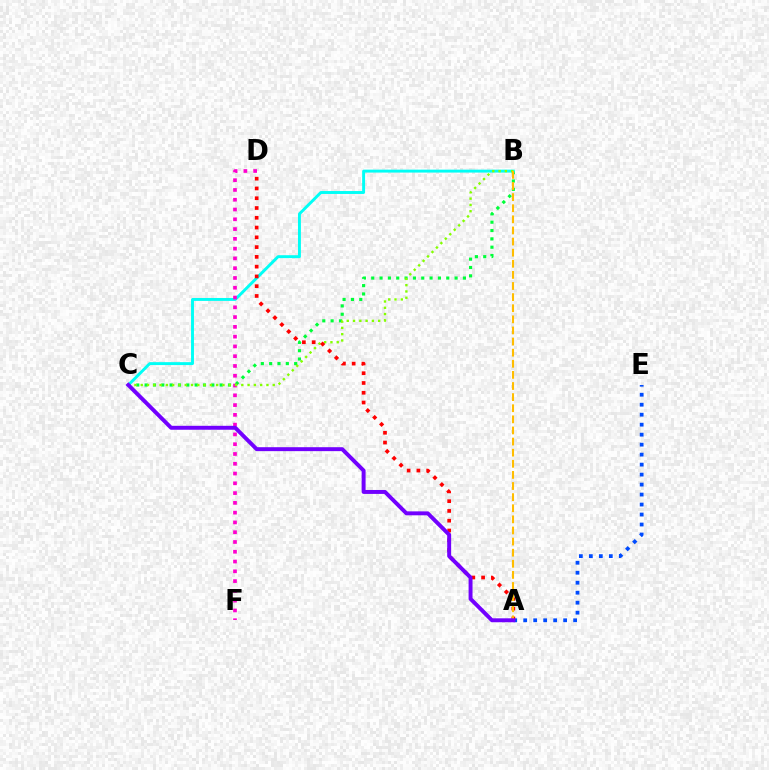{('B', 'C'): [{'color': '#00ff39', 'line_style': 'dotted', 'thickness': 2.27}, {'color': '#00fff6', 'line_style': 'solid', 'thickness': 2.11}, {'color': '#84ff00', 'line_style': 'dotted', 'thickness': 1.71}], ('A', 'E'): [{'color': '#004bff', 'line_style': 'dotted', 'thickness': 2.71}], ('D', 'F'): [{'color': '#ff00cf', 'line_style': 'dotted', 'thickness': 2.66}], ('A', 'D'): [{'color': '#ff0000', 'line_style': 'dotted', 'thickness': 2.66}], ('A', 'B'): [{'color': '#ffbd00', 'line_style': 'dashed', 'thickness': 1.51}], ('A', 'C'): [{'color': '#7200ff', 'line_style': 'solid', 'thickness': 2.84}]}